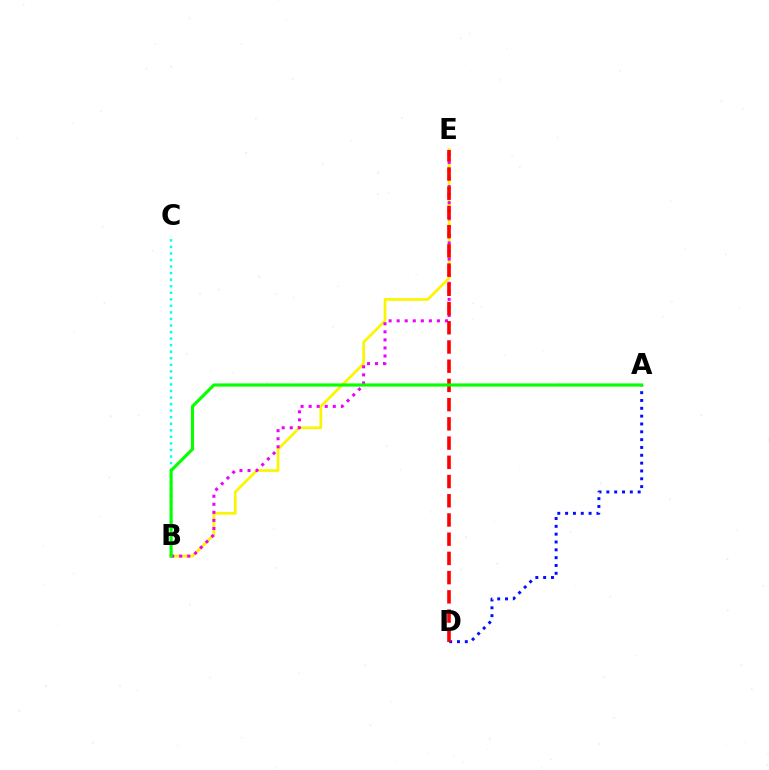{('A', 'D'): [{'color': '#0010ff', 'line_style': 'dotted', 'thickness': 2.13}], ('B', 'E'): [{'color': '#fcf500', 'line_style': 'solid', 'thickness': 1.95}, {'color': '#ee00ff', 'line_style': 'dotted', 'thickness': 2.19}], ('D', 'E'): [{'color': '#ff0000', 'line_style': 'dashed', 'thickness': 2.61}], ('B', 'C'): [{'color': '#00fff6', 'line_style': 'dotted', 'thickness': 1.78}], ('A', 'B'): [{'color': '#08ff00', 'line_style': 'solid', 'thickness': 2.28}]}